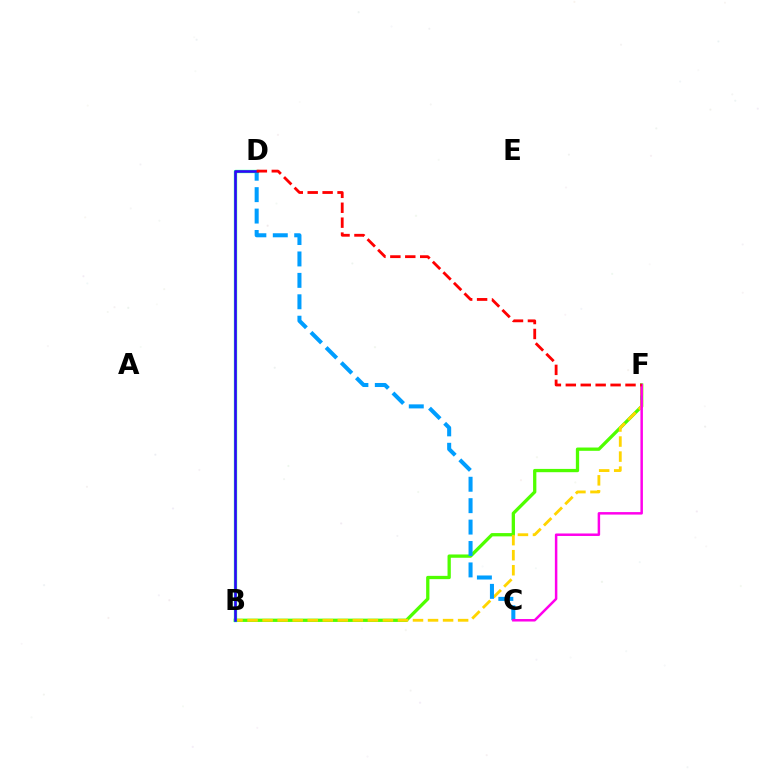{('B', 'F'): [{'color': '#4fff00', 'line_style': 'solid', 'thickness': 2.37}, {'color': '#ffd500', 'line_style': 'dashed', 'thickness': 2.04}], ('C', 'D'): [{'color': '#009eff', 'line_style': 'dashed', 'thickness': 2.91}], ('B', 'D'): [{'color': '#00ff86', 'line_style': 'solid', 'thickness': 2.37}, {'color': '#3700ff', 'line_style': 'solid', 'thickness': 1.81}], ('C', 'F'): [{'color': '#ff00ed', 'line_style': 'solid', 'thickness': 1.79}], ('D', 'F'): [{'color': '#ff0000', 'line_style': 'dashed', 'thickness': 2.03}]}